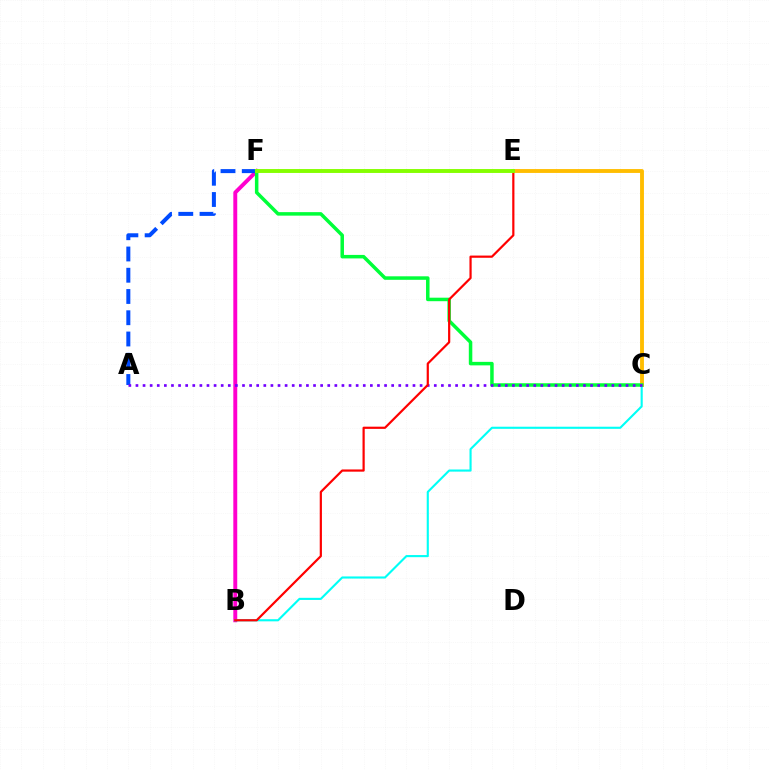{('B', 'F'): [{'color': '#ff00cf', 'line_style': 'solid', 'thickness': 2.83}], ('A', 'F'): [{'color': '#004bff', 'line_style': 'dashed', 'thickness': 2.89}], ('C', 'E'): [{'color': '#ffbd00', 'line_style': 'solid', 'thickness': 2.78}], ('B', 'C'): [{'color': '#00fff6', 'line_style': 'solid', 'thickness': 1.52}], ('C', 'F'): [{'color': '#00ff39', 'line_style': 'solid', 'thickness': 2.52}], ('A', 'C'): [{'color': '#7200ff', 'line_style': 'dotted', 'thickness': 1.93}], ('B', 'E'): [{'color': '#ff0000', 'line_style': 'solid', 'thickness': 1.59}], ('E', 'F'): [{'color': '#84ff00', 'line_style': 'solid', 'thickness': 2.81}]}